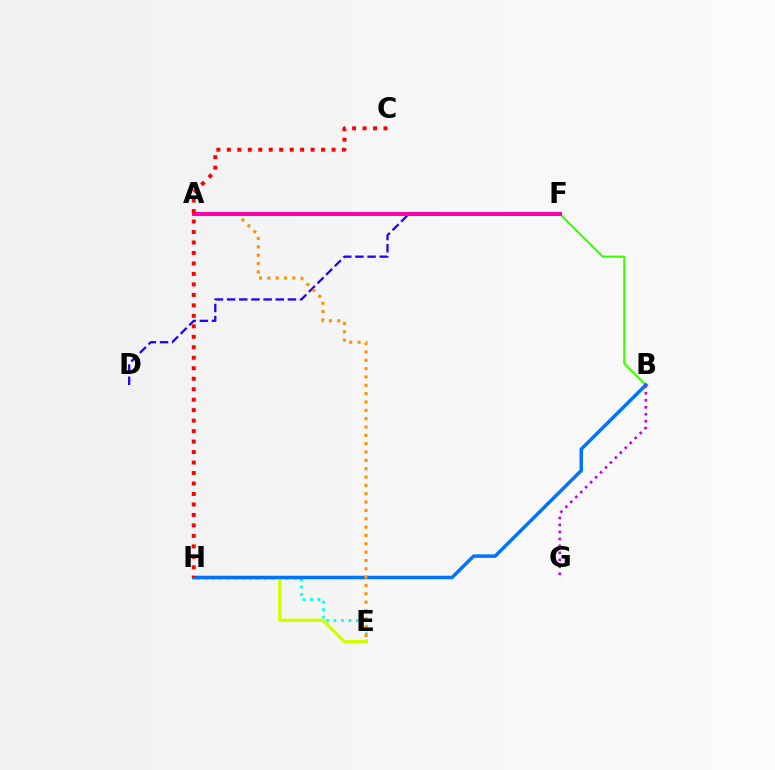{('E', 'H'): [{'color': '#00fff6', 'line_style': 'dotted', 'thickness': 2.02}, {'color': '#d1ff00', 'line_style': 'solid', 'thickness': 2.47}], ('B', 'F'): [{'color': '#3dff00', 'line_style': 'solid', 'thickness': 1.53}], ('A', 'F'): [{'color': '#00ff5c', 'line_style': 'solid', 'thickness': 2.95}, {'color': '#ff00ac', 'line_style': 'solid', 'thickness': 2.84}], ('D', 'F'): [{'color': '#2500ff', 'line_style': 'dashed', 'thickness': 1.65}], ('B', 'H'): [{'color': '#0074ff', 'line_style': 'solid', 'thickness': 2.51}], ('A', 'E'): [{'color': '#ff9400', 'line_style': 'dotted', 'thickness': 2.27}], ('C', 'H'): [{'color': '#ff0000', 'line_style': 'dotted', 'thickness': 2.85}], ('B', 'G'): [{'color': '#b900ff', 'line_style': 'dotted', 'thickness': 1.9}]}